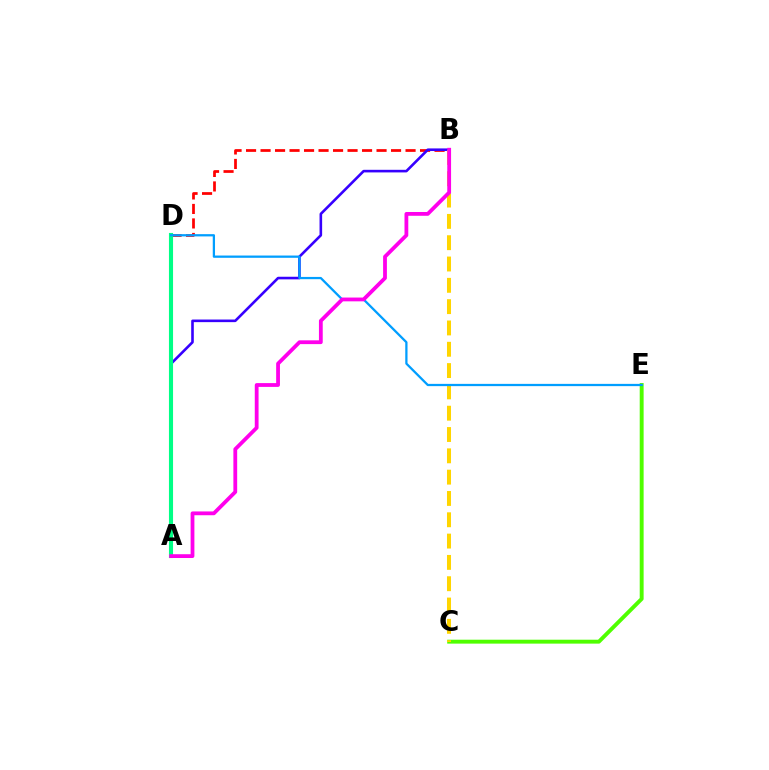{('C', 'E'): [{'color': '#4fff00', 'line_style': 'solid', 'thickness': 2.82}], ('B', 'D'): [{'color': '#ff0000', 'line_style': 'dashed', 'thickness': 1.97}], ('A', 'B'): [{'color': '#3700ff', 'line_style': 'solid', 'thickness': 1.88}, {'color': '#ff00ed', 'line_style': 'solid', 'thickness': 2.73}], ('B', 'C'): [{'color': '#ffd500', 'line_style': 'dashed', 'thickness': 2.9}], ('A', 'D'): [{'color': '#00ff86', 'line_style': 'solid', 'thickness': 2.95}], ('D', 'E'): [{'color': '#009eff', 'line_style': 'solid', 'thickness': 1.63}]}